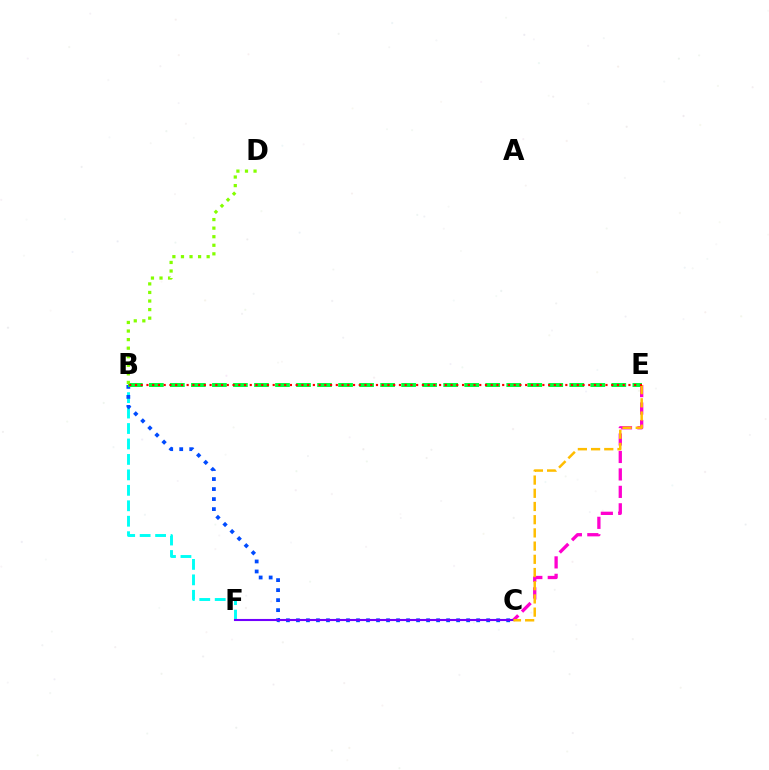{('B', 'F'): [{'color': '#00fff6', 'line_style': 'dashed', 'thickness': 2.1}], ('C', 'E'): [{'color': '#ff00cf', 'line_style': 'dashed', 'thickness': 2.37}, {'color': '#ffbd00', 'line_style': 'dashed', 'thickness': 1.79}], ('B', 'C'): [{'color': '#004bff', 'line_style': 'dotted', 'thickness': 2.72}], ('C', 'F'): [{'color': '#7200ff', 'line_style': 'solid', 'thickness': 1.51}], ('B', 'E'): [{'color': '#00ff39', 'line_style': 'dashed', 'thickness': 2.86}, {'color': '#ff0000', 'line_style': 'dotted', 'thickness': 1.56}], ('B', 'D'): [{'color': '#84ff00', 'line_style': 'dotted', 'thickness': 2.33}]}